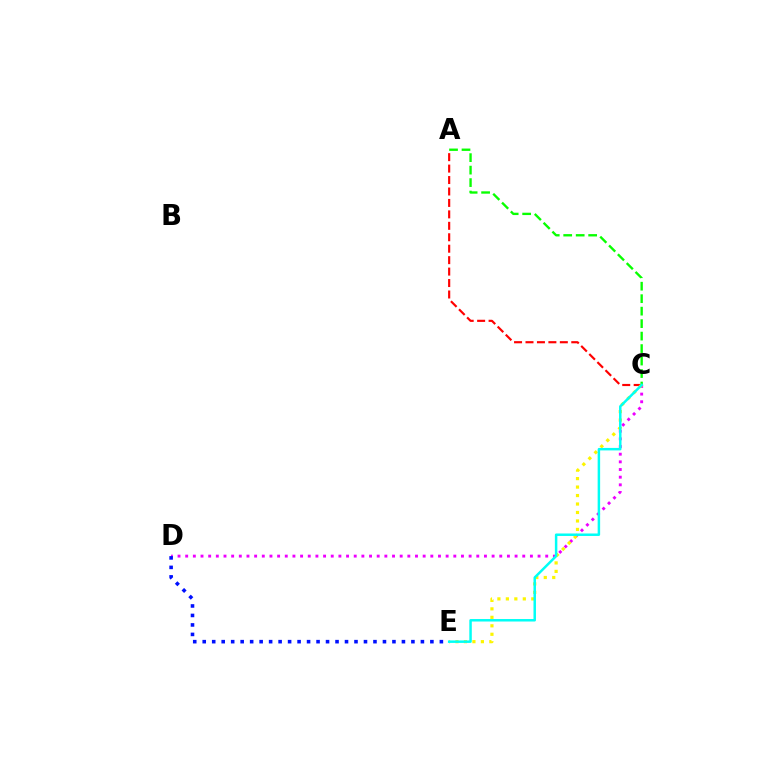{('A', 'C'): [{'color': '#ff0000', 'line_style': 'dashed', 'thickness': 1.55}, {'color': '#08ff00', 'line_style': 'dashed', 'thickness': 1.7}], ('C', 'D'): [{'color': '#ee00ff', 'line_style': 'dotted', 'thickness': 2.08}], ('D', 'E'): [{'color': '#0010ff', 'line_style': 'dotted', 'thickness': 2.58}], ('C', 'E'): [{'color': '#fcf500', 'line_style': 'dotted', 'thickness': 2.3}, {'color': '#00fff6', 'line_style': 'solid', 'thickness': 1.79}]}